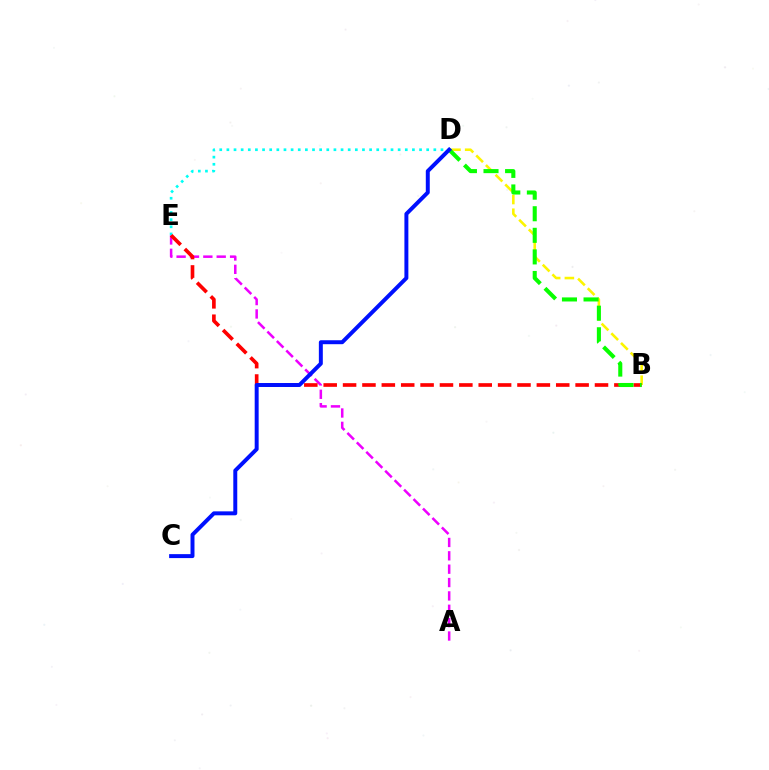{('A', 'E'): [{'color': '#ee00ff', 'line_style': 'dashed', 'thickness': 1.82}], ('D', 'E'): [{'color': '#00fff6', 'line_style': 'dotted', 'thickness': 1.94}], ('B', 'D'): [{'color': '#fcf500', 'line_style': 'dashed', 'thickness': 1.86}, {'color': '#08ff00', 'line_style': 'dashed', 'thickness': 2.93}], ('B', 'E'): [{'color': '#ff0000', 'line_style': 'dashed', 'thickness': 2.63}], ('C', 'D'): [{'color': '#0010ff', 'line_style': 'solid', 'thickness': 2.85}]}